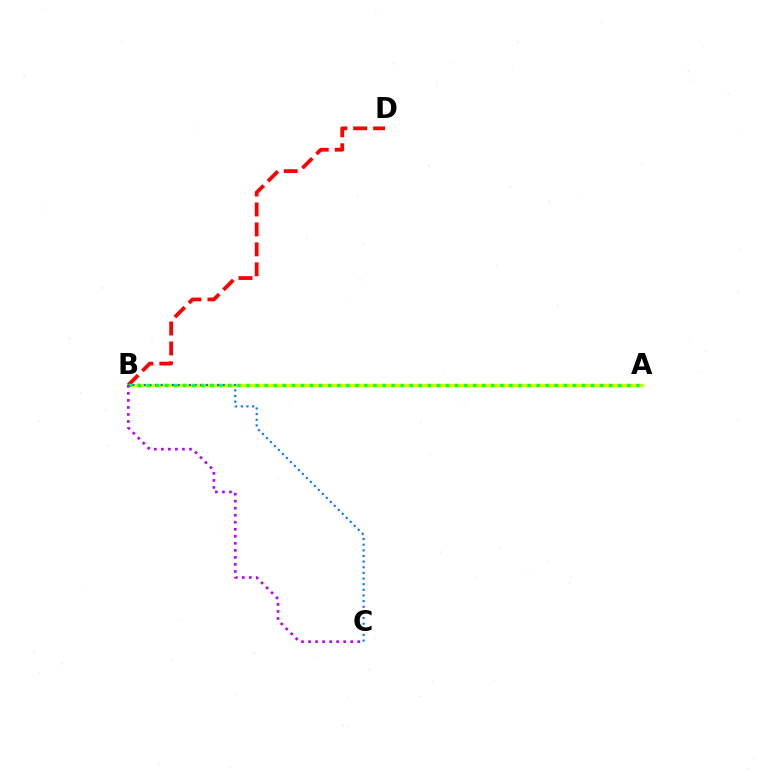{('A', 'B'): [{'color': '#d1ff00', 'line_style': 'solid', 'thickness': 2.37}, {'color': '#00ff5c', 'line_style': 'dotted', 'thickness': 2.46}], ('B', 'D'): [{'color': '#ff0000', 'line_style': 'dashed', 'thickness': 2.71}], ('B', 'C'): [{'color': '#0074ff', 'line_style': 'dotted', 'thickness': 1.53}, {'color': '#b900ff', 'line_style': 'dotted', 'thickness': 1.91}]}